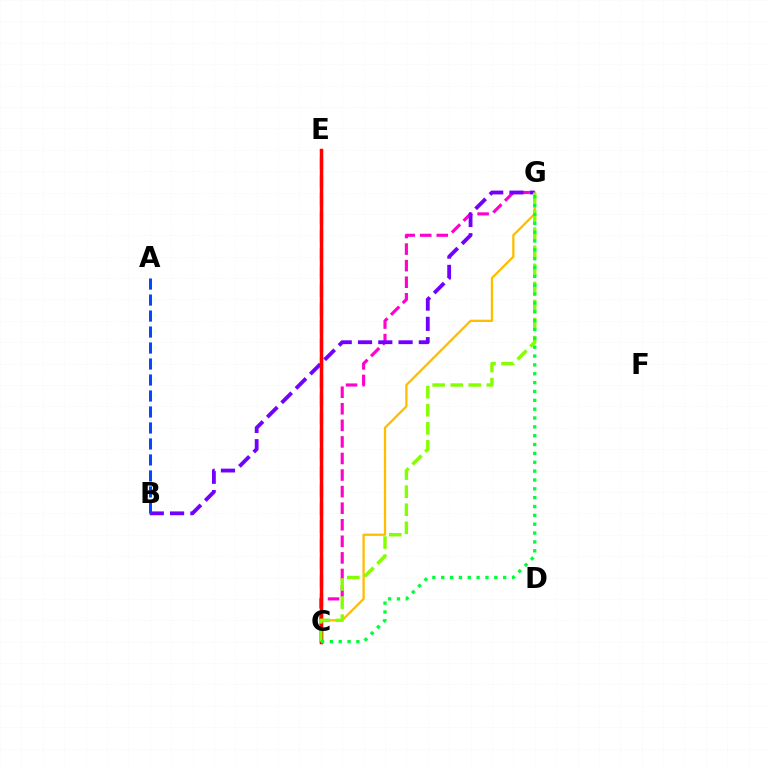{('C', 'G'): [{'color': '#ff00cf', 'line_style': 'dashed', 'thickness': 2.25}, {'color': '#ffbd00', 'line_style': 'solid', 'thickness': 1.65}, {'color': '#84ff00', 'line_style': 'dashed', 'thickness': 2.45}, {'color': '#00ff39', 'line_style': 'dotted', 'thickness': 2.4}], ('C', 'E'): [{'color': '#00fff6', 'line_style': 'dashed', 'thickness': 2.47}, {'color': '#ff0000', 'line_style': 'solid', 'thickness': 2.51}], ('B', 'G'): [{'color': '#7200ff', 'line_style': 'dashed', 'thickness': 2.75}], ('A', 'B'): [{'color': '#004bff', 'line_style': 'dashed', 'thickness': 2.17}]}